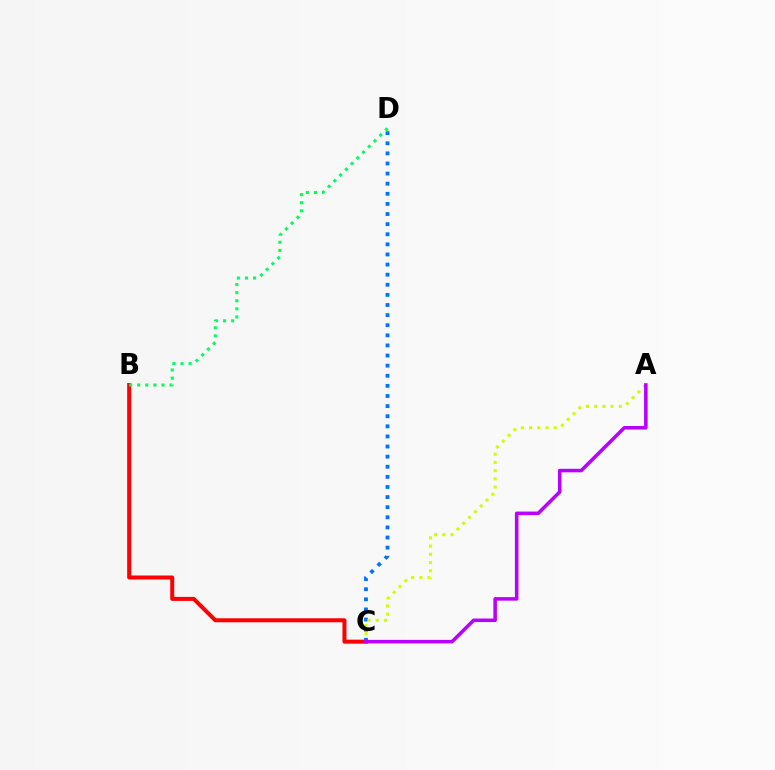{('B', 'C'): [{'color': '#ff0000', 'line_style': 'solid', 'thickness': 2.88}], ('C', 'D'): [{'color': '#0074ff', 'line_style': 'dotted', 'thickness': 2.75}], ('A', 'C'): [{'color': '#d1ff00', 'line_style': 'dotted', 'thickness': 2.23}, {'color': '#b900ff', 'line_style': 'solid', 'thickness': 2.55}], ('B', 'D'): [{'color': '#00ff5c', 'line_style': 'dotted', 'thickness': 2.2}]}